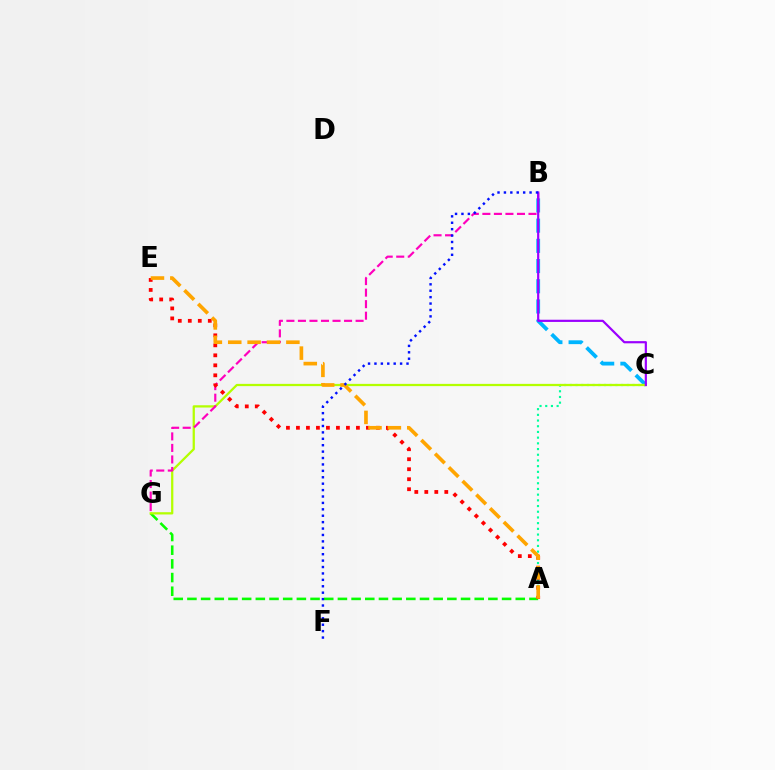{('A', 'G'): [{'color': '#08ff00', 'line_style': 'dashed', 'thickness': 1.86}], ('B', 'C'): [{'color': '#00b5ff', 'line_style': 'dashed', 'thickness': 2.74}, {'color': '#9b00ff', 'line_style': 'solid', 'thickness': 1.58}], ('A', 'C'): [{'color': '#00ff9d', 'line_style': 'dotted', 'thickness': 1.55}], ('C', 'G'): [{'color': '#b3ff00', 'line_style': 'solid', 'thickness': 1.63}], ('B', 'G'): [{'color': '#ff00bd', 'line_style': 'dashed', 'thickness': 1.57}], ('A', 'E'): [{'color': '#ff0000', 'line_style': 'dotted', 'thickness': 2.72}, {'color': '#ffa500', 'line_style': 'dashed', 'thickness': 2.63}], ('B', 'F'): [{'color': '#0010ff', 'line_style': 'dotted', 'thickness': 1.74}]}